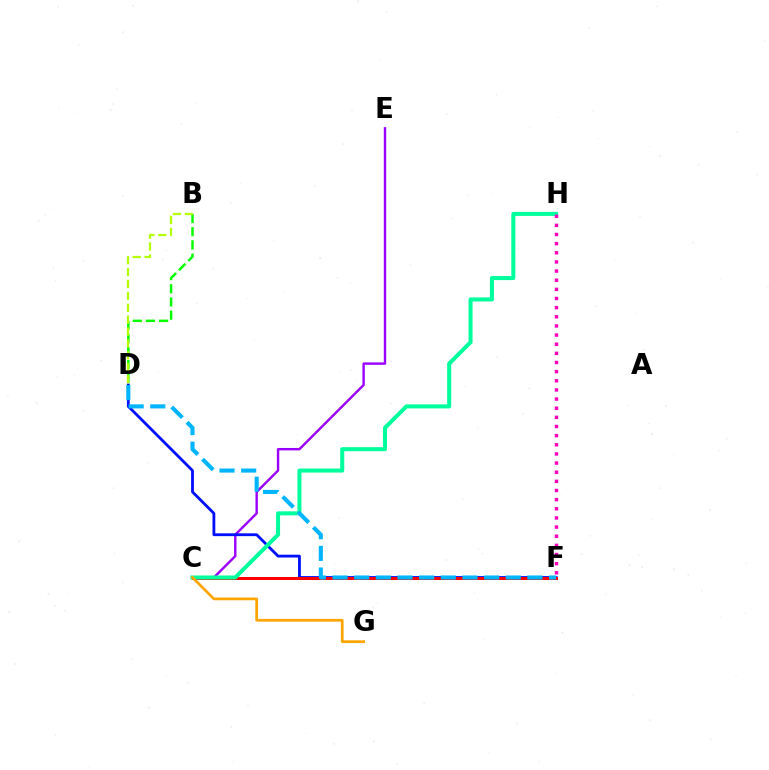{('C', 'E'): [{'color': '#9b00ff', 'line_style': 'solid', 'thickness': 1.73}], ('D', 'F'): [{'color': '#0010ff', 'line_style': 'solid', 'thickness': 2.03}, {'color': '#00b5ff', 'line_style': 'dashed', 'thickness': 2.94}], ('B', 'D'): [{'color': '#08ff00', 'line_style': 'dashed', 'thickness': 1.79}, {'color': '#b3ff00', 'line_style': 'dashed', 'thickness': 1.62}], ('C', 'F'): [{'color': '#ff0000', 'line_style': 'solid', 'thickness': 2.16}], ('C', 'H'): [{'color': '#00ff9d', 'line_style': 'solid', 'thickness': 2.91}], ('C', 'G'): [{'color': '#ffa500', 'line_style': 'solid', 'thickness': 1.97}], ('F', 'H'): [{'color': '#ff00bd', 'line_style': 'dotted', 'thickness': 2.48}]}